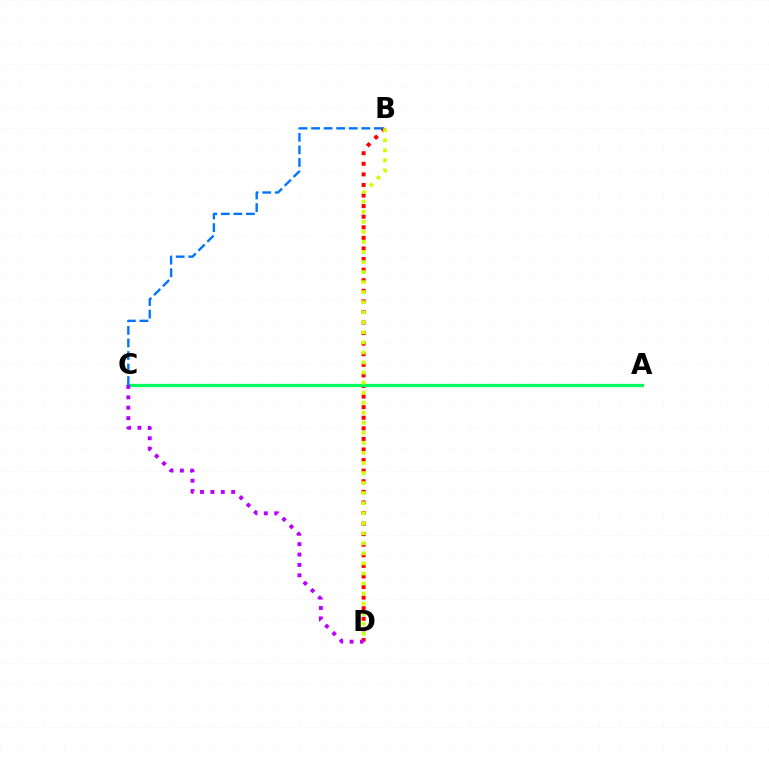{('B', 'D'): [{'color': '#ff0000', 'line_style': 'dotted', 'thickness': 2.87}, {'color': '#d1ff00', 'line_style': 'dotted', 'thickness': 2.73}], ('A', 'C'): [{'color': '#00ff5c', 'line_style': 'solid', 'thickness': 2.37}], ('B', 'C'): [{'color': '#0074ff', 'line_style': 'dashed', 'thickness': 1.71}], ('C', 'D'): [{'color': '#b900ff', 'line_style': 'dotted', 'thickness': 2.82}]}